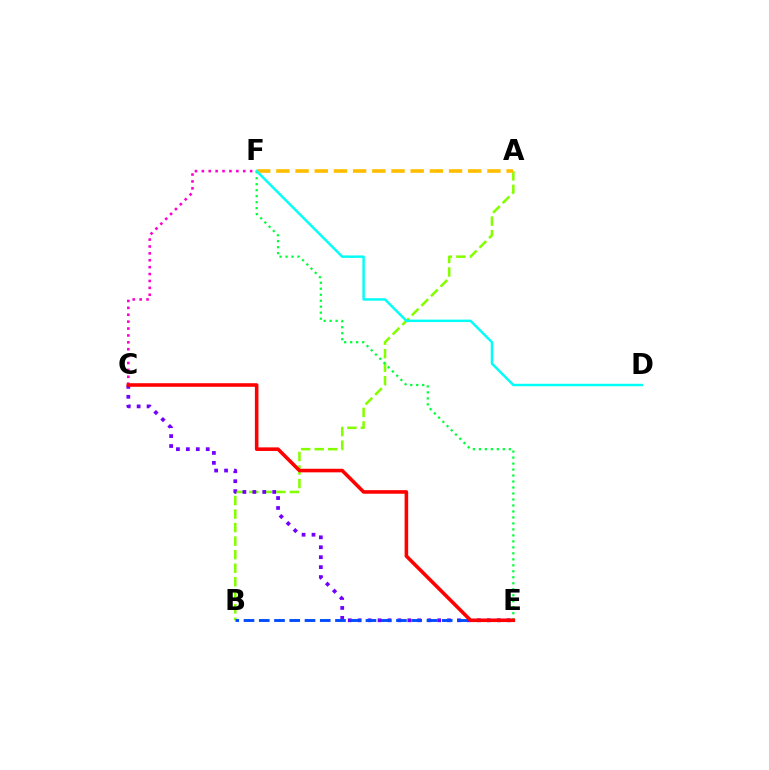{('A', 'B'): [{'color': '#84ff00', 'line_style': 'dashed', 'thickness': 1.84}], ('C', 'E'): [{'color': '#7200ff', 'line_style': 'dotted', 'thickness': 2.7}, {'color': '#ff0000', 'line_style': 'solid', 'thickness': 2.58}], ('B', 'E'): [{'color': '#004bff', 'line_style': 'dashed', 'thickness': 2.07}], ('C', 'F'): [{'color': '#ff00cf', 'line_style': 'dotted', 'thickness': 1.87}], ('A', 'F'): [{'color': '#ffbd00', 'line_style': 'dashed', 'thickness': 2.61}], ('E', 'F'): [{'color': '#00ff39', 'line_style': 'dotted', 'thickness': 1.63}], ('D', 'F'): [{'color': '#00fff6', 'line_style': 'solid', 'thickness': 1.76}]}